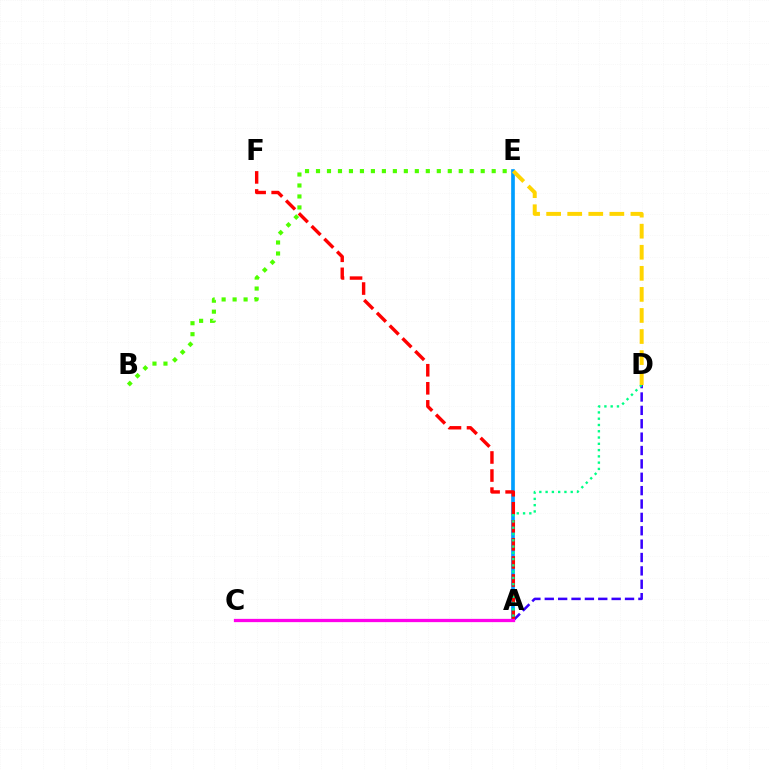{('A', 'E'): [{'color': '#009eff', 'line_style': 'solid', 'thickness': 2.65}], ('A', 'D'): [{'color': '#3700ff', 'line_style': 'dashed', 'thickness': 1.82}, {'color': '#00ff86', 'line_style': 'dotted', 'thickness': 1.71}], ('A', 'F'): [{'color': '#ff0000', 'line_style': 'dashed', 'thickness': 2.45}], ('A', 'C'): [{'color': '#ff00ed', 'line_style': 'solid', 'thickness': 2.35}], ('B', 'E'): [{'color': '#4fff00', 'line_style': 'dotted', 'thickness': 2.98}], ('D', 'E'): [{'color': '#ffd500', 'line_style': 'dashed', 'thickness': 2.86}]}